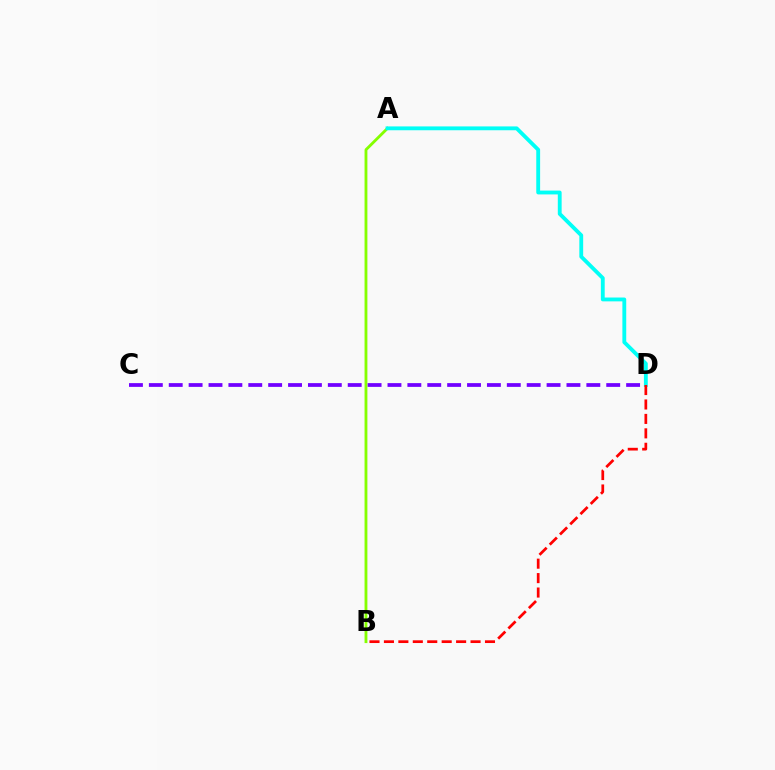{('A', 'B'): [{'color': '#84ff00', 'line_style': 'solid', 'thickness': 2.04}], ('A', 'D'): [{'color': '#00fff6', 'line_style': 'solid', 'thickness': 2.76}], ('C', 'D'): [{'color': '#7200ff', 'line_style': 'dashed', 'thickness': 2.7}], ('B', 'D'): [{'color': '#ff0000', 'line_style': 'dashed', 'thickness': 1.96}]}